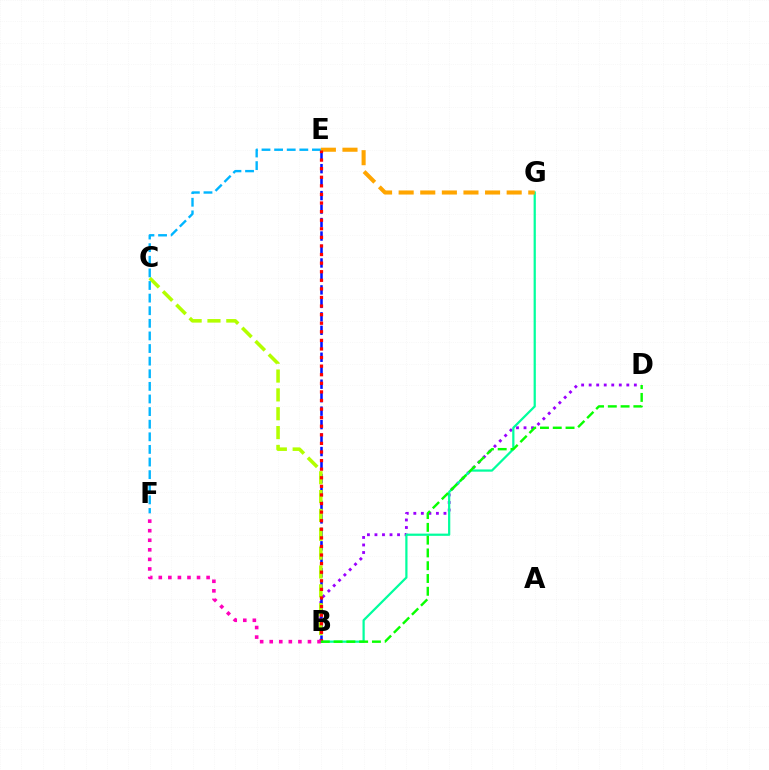{('B', 'D'): [{'color': '#9b00ff', 'line_style': 'dotted', 'thickness': 2.05}, {'color': '#08ff00', 'line_style': 'dashed', 'thickness': 1.74}], ('B', 'E'): [{'color': '#0010ff', 'line_style': 'dashed', 'thickness': 1.83}, {'color': '#ff0000', 'line_style': 'dotted', 'thickness': 2.33}], ('B', 'G'): [{'color': '#00ff9d', 'line_style': 'solid', 'thickness': 1.61}], ('E', 'G'): [{'color': '#ffa500', 'line_style': 'dashed', 'thickness': 2.94}], ('B', 'C'): [{'color': '#b3ff00', 'line_style': 'dashed', 'thickness': 2.56}], ('E', 'F'): [{'color': '#00b5ff', 'line_style': 'dashed', 'thickness': 1.71}], ('B', 'F'): [{'color': '#ff00bd', 'line_style': 'dotted', 'thickness': 2.6}]}